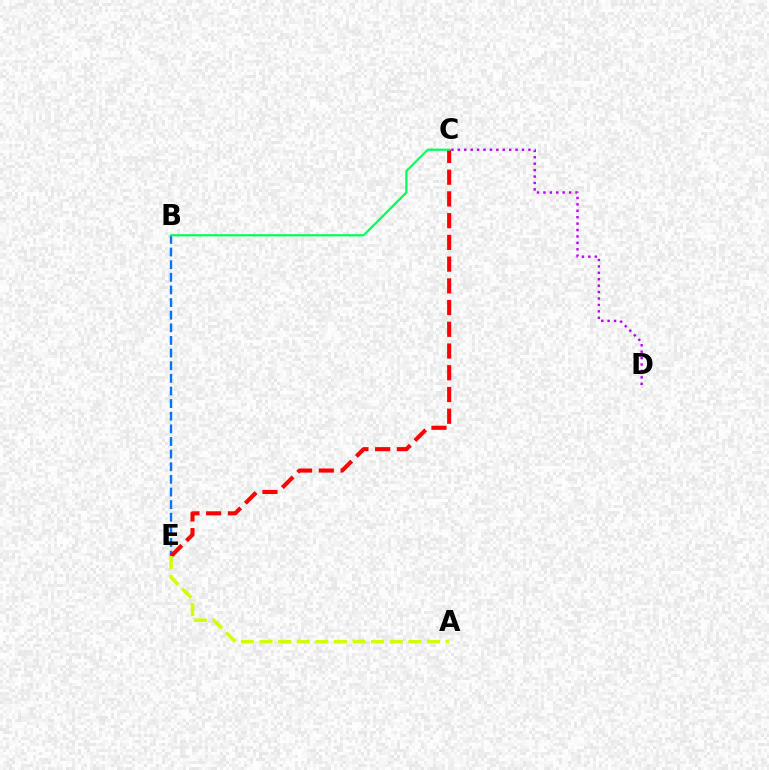{('B', 'E'): [{'color': '#0074ff', 'line_style': 'dashed', 'thickness': 1.72}], ('C', 'E'): [{'color': '#ff0000', 'line_style': 'dashed', 'thickness': 2.95}], ('B', 'C'): [{'color': '#00ff5c', 'line_style': 'solid', 'thickness': 1.61}], ('A', 'E'): [{'color': '#d1ff00', 'line_style': 'dashed', 'thickness': 2.53}], ('C', 'D'): [{'color': '#b900ff', 'line_style': 'dotted', 'thickness': 1.74}]}